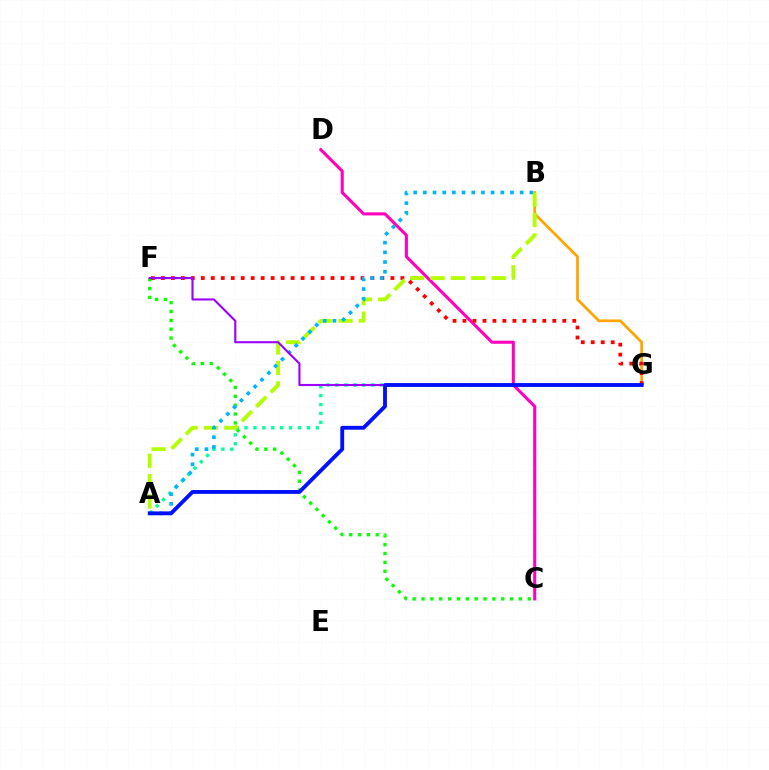{('B', 'G'): [{'color': '#ffa500', 'line_style': 'solid', 'thickness': 1.98}], ('A', 'G'): [{'color': '#00ff9d', 'line_style': 'dotted', 'thickness': 2.42}, {'color': '#0010ff', 'line_style': 'solid', 'thickness': 2.77}], ('C', 'D'): [{'color': '#ff00bd', 'line_style': 'solid', 'thickness': 2.2}], ('F', 'G'): [{'color': '#ff0000', 'line_style': 'dotted', 'thickness': 2.71}, {'color': '#9b00ff', 'line_style': 'solid', 'thickness': 1.52}], ('A', 'B'): [{'color': '#b3ff00', 'line_style': 'dashed', 'thickness': 2.77}, {'color': '#00b5ff', 'line_style': 'dotted', 'thickness': 2.63}], ('C', 'F'): [{'color': '#08ff00', 'line_style': 'dotted', 'thickness': 2.41}]}